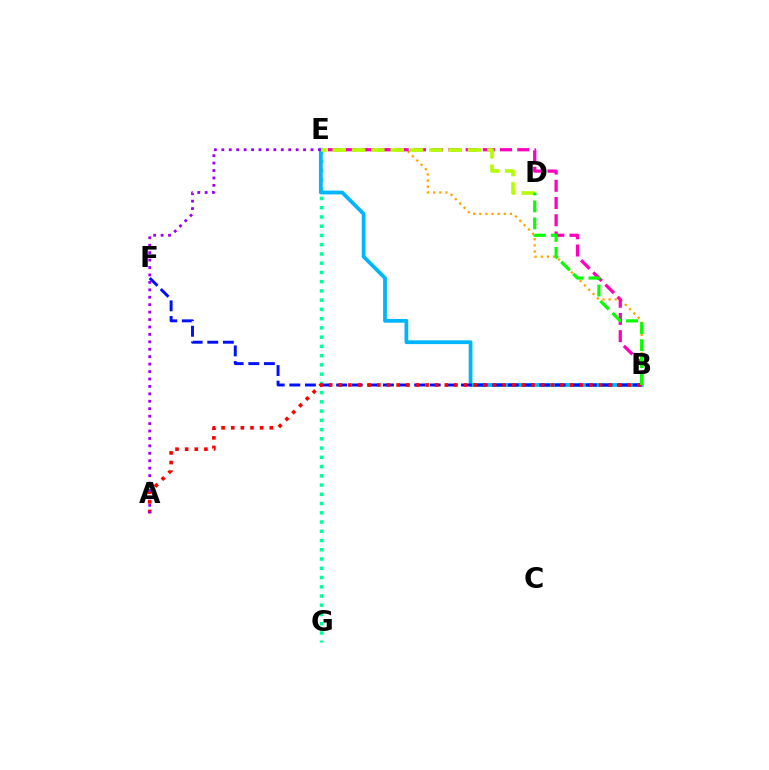{('B', 'E'): [{'color': '#ffa500', 'line_style': 'dotted', 'thickness': 1.66}, {'color': '#00b5ff', 'line_style': 'solid', 'thickness': 2.71}, {'color': '#ff00bd', 'line_style': 'dashed', 'thickness': 2.34}], ('E', 'G'): [{'color': '#00ff9d', 'line_style': 'dotted', 'thickness': 2.51}], ('B', 'F'): [{'color': '#0010ff', 'line_style': 'dashed', 'thickness': 2.12}], ('A', 'B'): [{'color': '#ff0000', 'line_style': 'dotted', 'thickness': 2.62}], ('D', 'E'): [{'color': '#b3ff00', 'line_style': 'dashed', 'thickness': 2.63}], ('A', 'E'): [{'color': '#9b00ff', 'line_style': 'dotted', 'thickness': 2.02}], ('B', 'D'): [{'color': '#08ff00', 'line_style': 'dashed', 'thickness': 2.31}]}